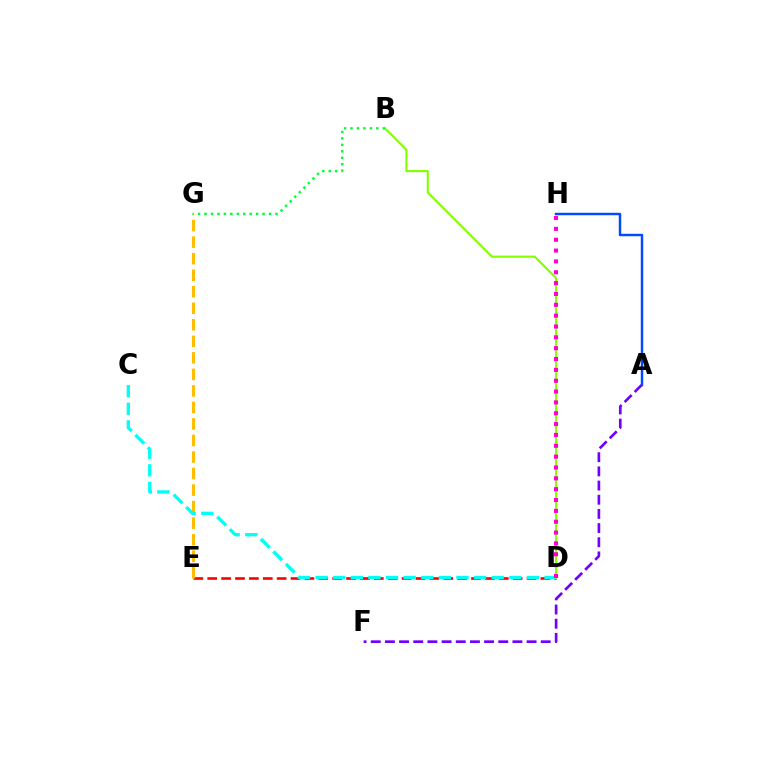{('D', 'E'): [{'color': '#ff0000', 'line_style': 'dashed', 'thickness': 1.89}], ('E', 'G'): [{'color': '#ffbd00', 'line_style': 'dashed', 'thickness': 2.25}], ('C', 'D'): [{'color': '#00fff6', 'line_style': 'dashed', 'thickness': 2.39}], ('B', 'D'): [{'color': '#84ff00', 'line_style': 'solid', 'thickness': 1.54}], ('A', 'F'): [{'color': '#7200ff', 'line_style': 'dashed', 'thickness': 1.92}], ('D', 'H'): [{'color': '#ff00cf', 'line_style': 'dotted', 'thickness': 2.95}], ('A', 'H'): [{'color': '#004bff', 'line_style': 'solid', 'thickness': 1.76}], ('B', 'G'): [{'color': '#00ff39', 'line_style': 'dotted', 'thickness': 1.75}]}